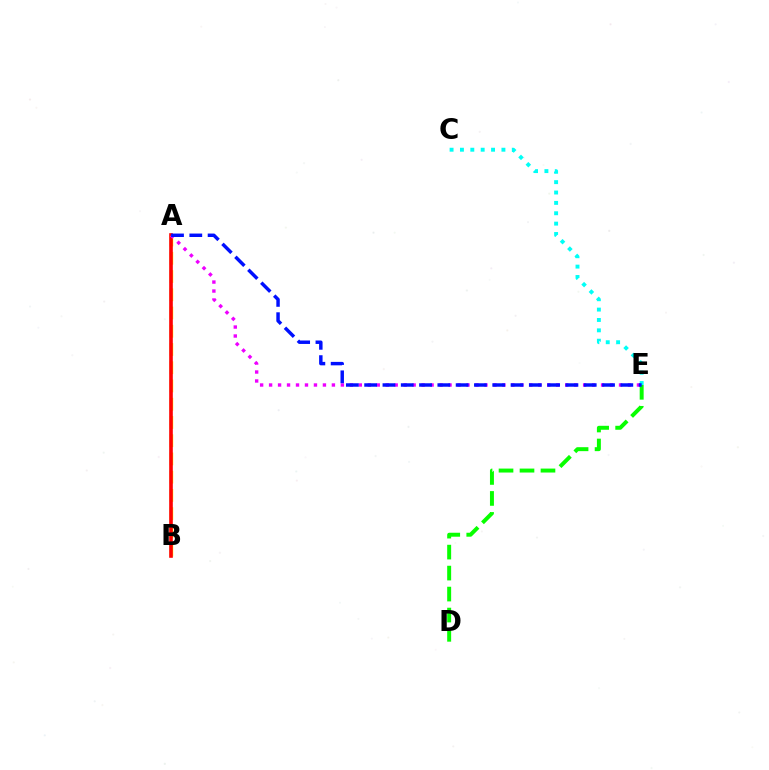{('A', 'B'): [{'color': '#fcf500', 'line_style': 'dashed', 'thickness': 2.48}, {'color': '#ff0000', 'line_style': 'solid', 'thickness': 2.61}], ('D', 'E'): [{'color': '#08ff00', 'line_style': 'dashed', 'thickness': 2.85}], ('C', 'E'): [{'color': '#00fff6', 'line_style': 'dotted', 'thickness': 2.82}], ('A', 'E'): [{'color': '#ee00ff', 'line_style': 'dotted', 'thickness': 2.44}, {'color': '#0010ff', 'line_style': 'dashed', 'thickness': 2.49}]}